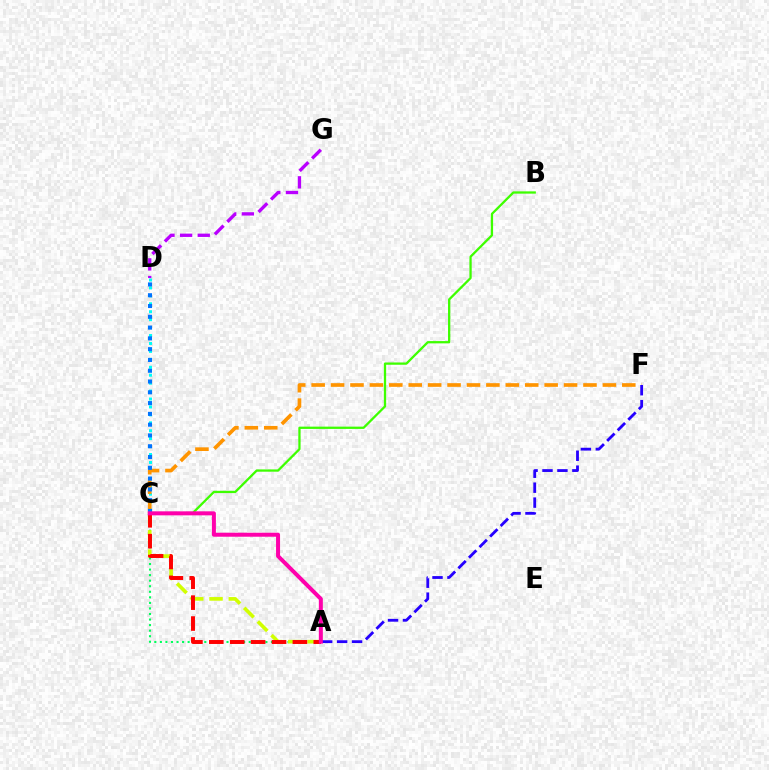{('A', 'C'): [{'color': '#00ff5c', 'line_style': 'dotted', 'thickness': 1.51}, {'color': '#d1ff00', 'line_style': 'dashed', 'thickness': 2.62}, {'color': '#ff0000', 'line_style': 'dashed', 'thickness': 2.84}, {'color': '#ff00ac', 'line_style': 'solid', 'thickness': 2.88}], ('C', 'D'): [{'color': '#00fff6', 'line_style': 'dotted', 'thickness': 2.16}, {'color': '#0074ff', 'line_style': 'dotted', 'thickness': 2.93}], ('D', 'G'): [{'color': '#b900ff', 'line_style': 'dashed', 'thickness': 2.4}], ('C', 'F'): [{'color': '#ff9400', 'line_style': 'dashed', 'thickness': 2.64}], ('B', 'C'): [{'color': '#3dff00', 'line_style': 'solid', 'thickness': 1.64}], ('A', 'F'): [{'color': '#2500ff', 'line_style': 'dashed', 'thickness': 2.03}]}